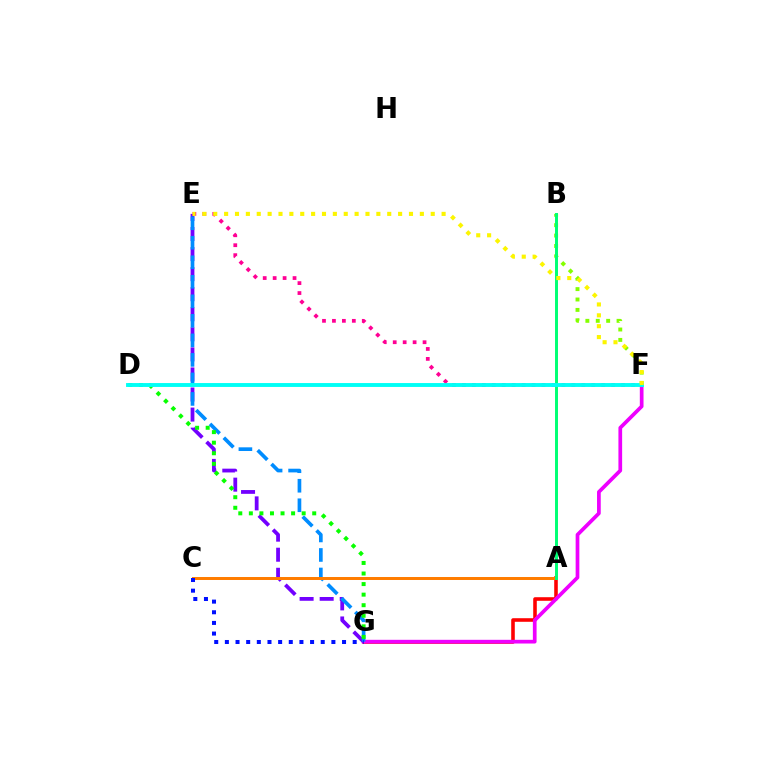{('A', 'G'): [{'color': '#ff0000', 'line_style': 'solid', 'thickness': 2.58}], ('B', 'F'): [{'color': '#84ff00', 'line_style': 'dotted', 'thickness': 2.83}], ('F', 'G'): [{'color': '#ee00ff', 'line_style': 'solid', 'thickness': 2.67}], ('E', 'G'): [{'color': '#7200ff', 'line_style': 'dashed', 'thickness': 2.73}, {'color': '#008cff', 'line_style': 'dashed', 'thickness': 2.65}], ('A', 'C'): [{'color': '#ff7c00', 'line_style': 'solid', 'thickness': 2.15}], ('A', 'B'): [{'color': '#00ff74', 'line_style': 'solid', 'thickness': 2.14}], ('E', 'F'): [{'color': '#ff0094', 'line_style': 'dotted', 'thickness': 2.7}, {'color': '#fcf500', 'line_style': 'dotted', 'thickness': 2.95}], ('C', 'G'): [{'color': '#0010ff', 'line_style': 'dotted', 'thickness': 2.89}], ('D', 'G'): [{'color': '#08ff00', 'line_style': 'dotted', 'thickness': 2.87}], ('D', 'F'): [{'color': '#00fff6', 'line_style': 'solid', 'thickness': 2.8}]}